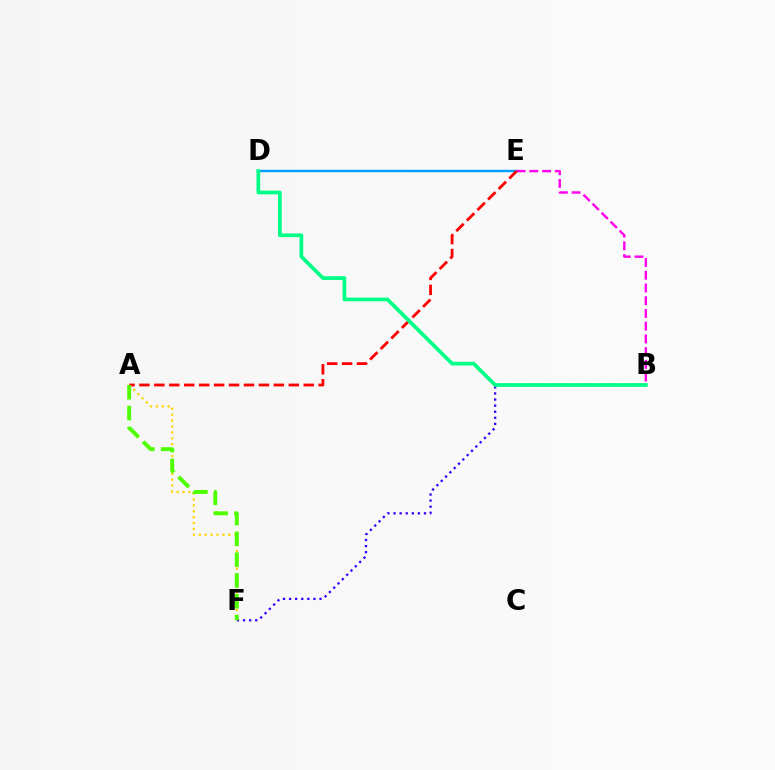{('D', 'E'): [{'color': '#009eff', 'line_style': 'solid', 'thickness': 1.72}], ('B', 'E'): [{'color': '#ff00ed', 'line_style': 'dashed', 'thickness': 1.73}], ('B', 'F'): [{'color': '#3700ff', 'line_style': 'dotted', 'thickness': 1.66}], ('A', 'F'): [{'color': '#ffd500', 'line_style': 'dotted', 'thickness': 1.6}, {'color': '#4fff00', 'line_style': 'dashed', 'thickness': 2.83}], ('A', 'E'): [{'color': '#ff0000', 'line_style': 'dashed', 'thickness': 2.03}], ('B', 'D'): [{'color': '#00ff86', 'line_style': 'solid', 'thickness': 2.68}]}